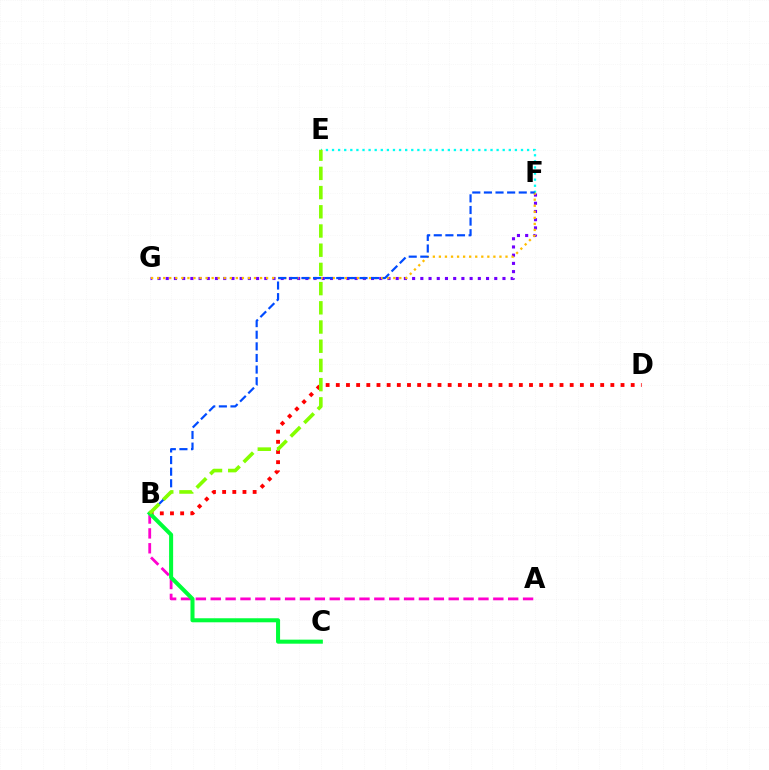{('E', 'F'): [{'color': '#00fff6', 'line_style': 'dotted', 'thickness': 1.66}], ('F', 'G'): [{'color': '#7200ff', 'line_style': 'dotted', 'thickness': 2.23}, {'color': '#ffbd00', 'line_style': 'dotted', 'thickness': 1.65}], ('B', 'D'): [{'color': '#ff0000', 'line_style': 'dotted', 'thickness': 2.76}], ('A', 'B'): [{'color': '#ff00cf', 'line_style': 'dashed', 'thickness': 2.02}], ('B', 'C'): [{'color': '#00ff39', 'line_style': 'solid', 'thickness': 2.91}], ('B', 'F'): [{'color': '#004bff', 'line_style': 'dashed', 'thickness': 1.58}], ('B', 'E'): [{'color': '#84ff00', 'line_style': 'dashed', 'thickness': 2.61}]}